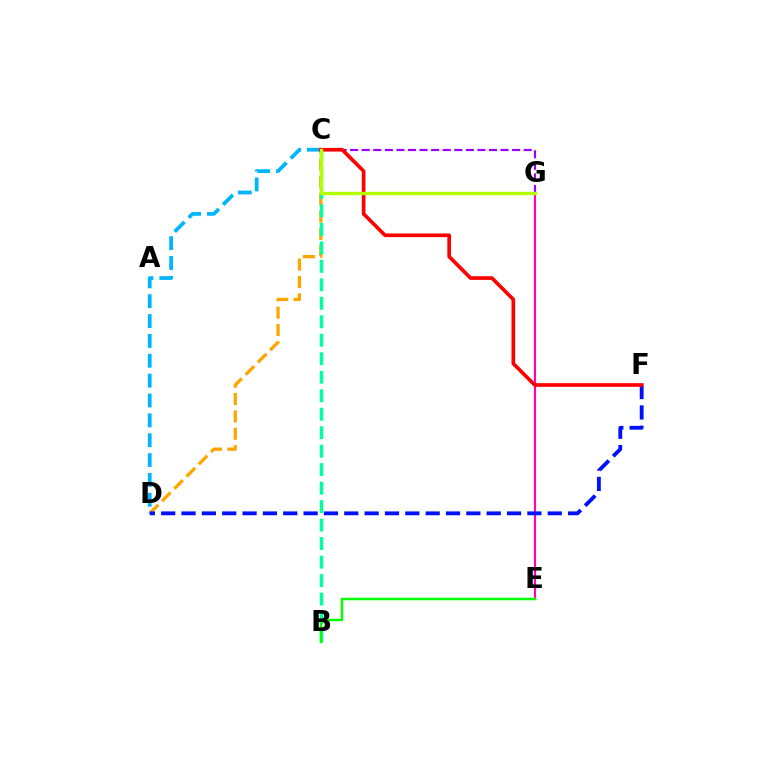{('C', 'D'): [{'color': '#ffa500', 'line_style': 'dashed', 'thickness': 2.36}, {'color': '#00b5ff', 'line_style': 'dashed', 'thickness': 2.7}], ('E', 'G'): [{'color': '#ff00bd', 'line_style': 'solid', 'thickness': 1.55}], ('B', 'C'): [{'color': '#00ff9d', 'line_style': 'dashed', 'thickness': 2.51}], ('B', 'E'): [{'color': '#08ff00', 'line_style': 'solid', 'thickness': 1.78}], ('C', 'G'): [{'color': '#9b00ff', 'line_style': 'dashed', 'thickness': 1.57}, {'color': '#b3ff00', 'line_style': 'solid', 'thickness': 2.41}], ('D', 'F'): [{'color': '#0010ff', 'line_style': 'dashed', 'thickness': 2.76}], ('C', 'F'): [{'color': '#ff0000', 'line_style': 'solid', 'thickness': 2.63}]}